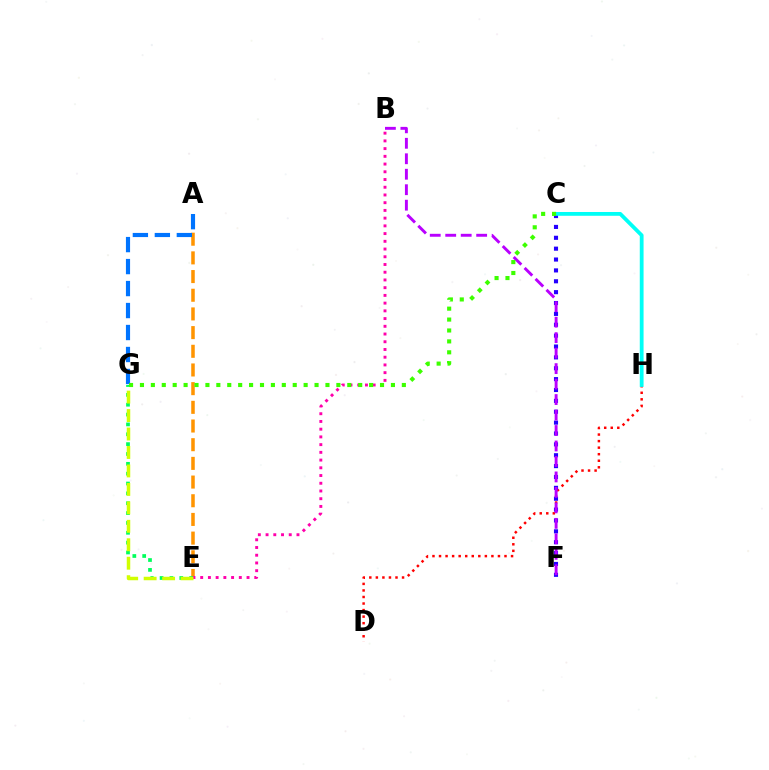{('D', 'H'): [{'color': '#ff0000', 'line_style': 'dotted', 'thickness': 1.78}], ('C', 'F'): [{'color': '#2500ff', 'line_style': 'dotted', 'thickness': 2.95}], ('A', 'E'): [{'color': '#ff9400', 'line_style': 'dashed', 'thickness': 2.54}], ('B', 'E'): [{'color': '#ff00ac', 'line_style': 'dotted', 'thickness': 2.1}], ('B', 'F'): [{'color': '#b900ff', 'line_style': 'dashed', 'thickness': 2.1}], ('E', 'G'): [{'color': '#00ff5c', 'line_style': 'dotted', 'thickness': 2.68}, {'color': '#d1ff00', 'line_style': 'dashed', 'thickness': 2.51}], ('A', 'G'): [{'color': '#0074ff', 'line_style': 'dashed', 'thickness': 2.99}], ('C', 'H'): [{'color': '#00fff6', 'line_style': 'solid', 'thickness': 2.73}], ('C', 'G'): [{'color': '#3dff00', 'line_style': 'dotted', 'thickness': 2.96}]}